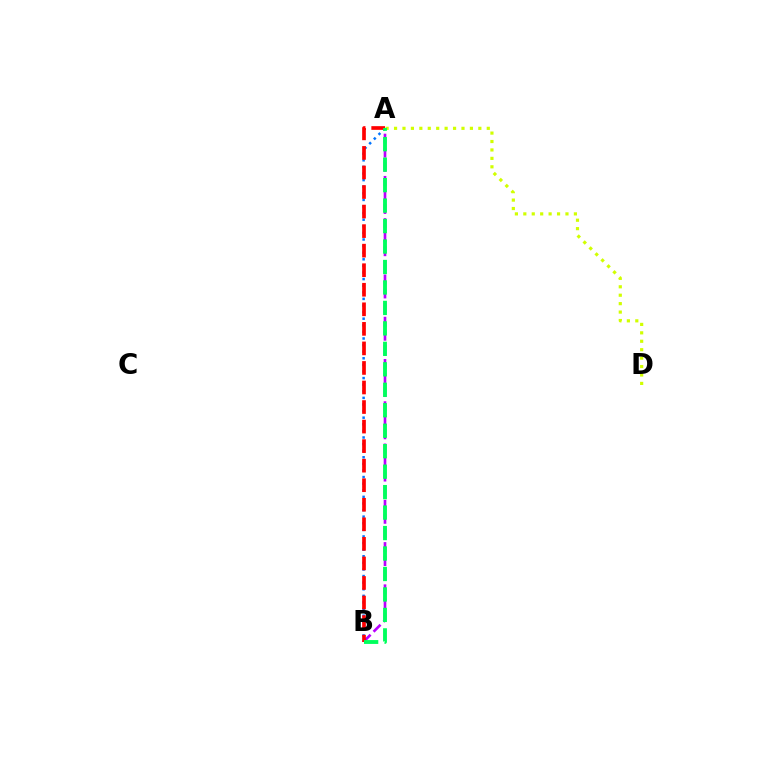{('A', 'D'): [{'color': '#d1ff00', 'line_style': 'dotted', 'thickness': 2.29}], ('A', 'B'): [{'color': '#b900ff', 'line_style': 'dashed', 'thickness': 1.91}, {'color': '#0074ff', 'line_style': 'dotted', 'thickness': 1.79}, {'color': '#ff0000', 'line_style': 'dashed', 'thickness': 2.66}, {'color': '#00ff5c', 'line_style': 'dashed', 'thickness': 2.78}]}